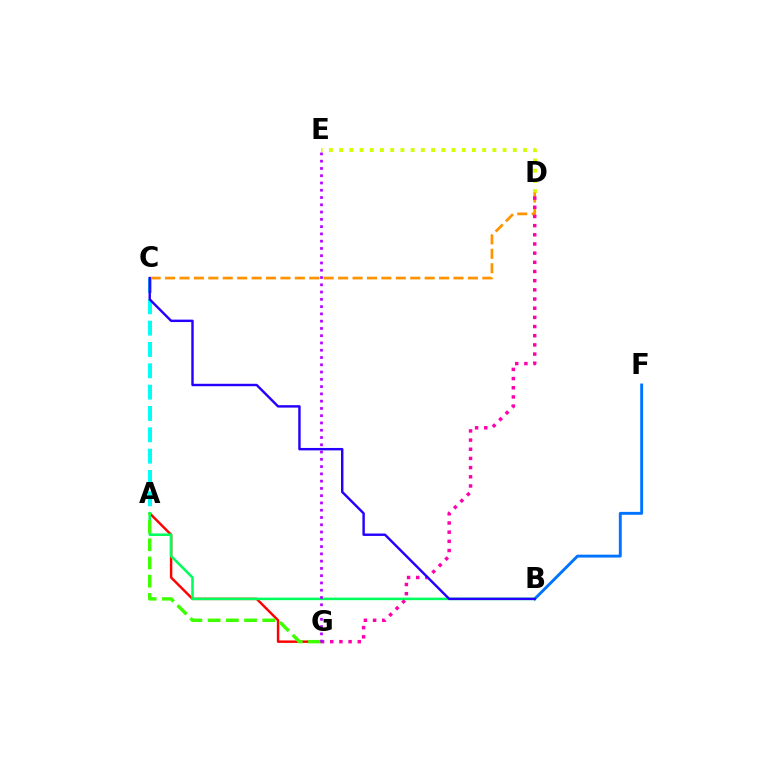{('A', 'G'): [{'color': '#ff0000', 'line_style': 'solid', 'thickness': 1.76}, {'color': '#3dff00', 'line_style': 'dashed', 'thickness': 2.47}], ('D', 'E'): [{'color': '#d1ff00', 'line_style': 'dotted', 'thickness': 2.78}], ('A', 'C'): [{'color': '#00fff6', 'line_style': 'dashed', 'thickness': 2.9}], ('B', 'F'): [{'color': '#0074ff', 'line_style': 'solid', 'thickness': 2.1}], ('C', 'D'): [{'color': '#ff9400', 'line_style': 'dashed', 'thickness': 1.96}], ('A', 'B'): [{'color': '#00ff5c', 'line_style': 'solid', 'thickness': 1.84}], ('D', 'G'): [{'color': '#ff00ac', 'line_style': 'dotted', 'thickness': 2.49}], ('E', 'G'): [{'color': '#b900ff', 'line_style': 'dotted', 'thickness': 1.98}], ('B', 'C'): [{'color': '#2500ff', 'line_style': 'solid', 'thickness': 1.74}]}